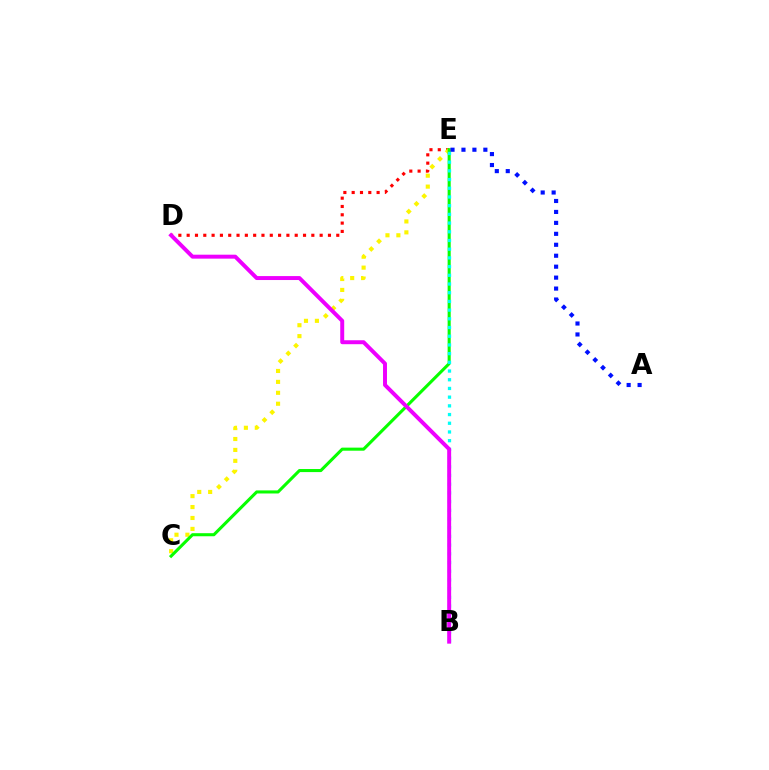{('D', 'E'): [{'color': '#ff0000', 'line_style': 'dotted', 'thickness': 2.26}], ('C', 'E'): [{'color': '#fcf500', 'line_style': 'dotted', 'thickness': 2.97}, {'color': '#08ff00', 'line_style': 'solid', 'thickness': 2.21}], ('A', 'E'): [{'color': '#0010ff', 'line_style': 'dotted', 'thickness': 2.97}], ('B', 'E'): [{'color': '#00fff6', 'line_style': 'dotted', 'thickness': 2.36}], ('B', 'D'): [{'color': '#ee00ff', 'line_style': 'solid', 'thickness': 2.85}]}